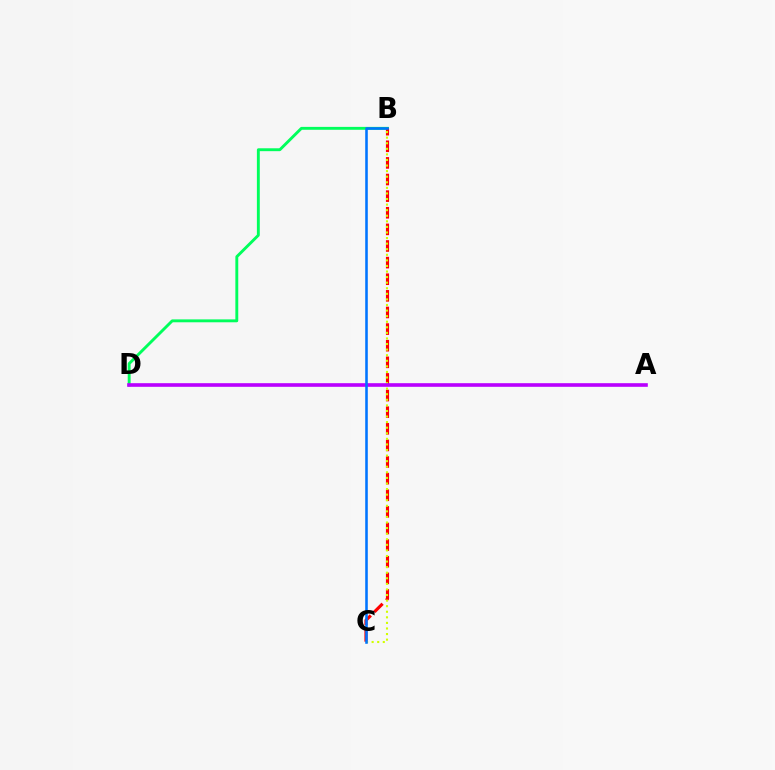{('B', 'D'): [{'color': '#00ff5c', 'line_style': 'solid', 'thickness': 2.08}], ('B', 'C'): [{'color': '#ff0000', 'line_style': 'dashed', 'thickness': 2.26}, {'color': '#d1ff00', 'line_style': 'dotted', 'thickness': 1.52}, {'color': '#0074ff', 'line_style': 'solid', 'thickness': 1.85}], ('A', 'D'): [{'color': '#b900ff', 'line_style': 'solid', 'thickness': 2.61}]}